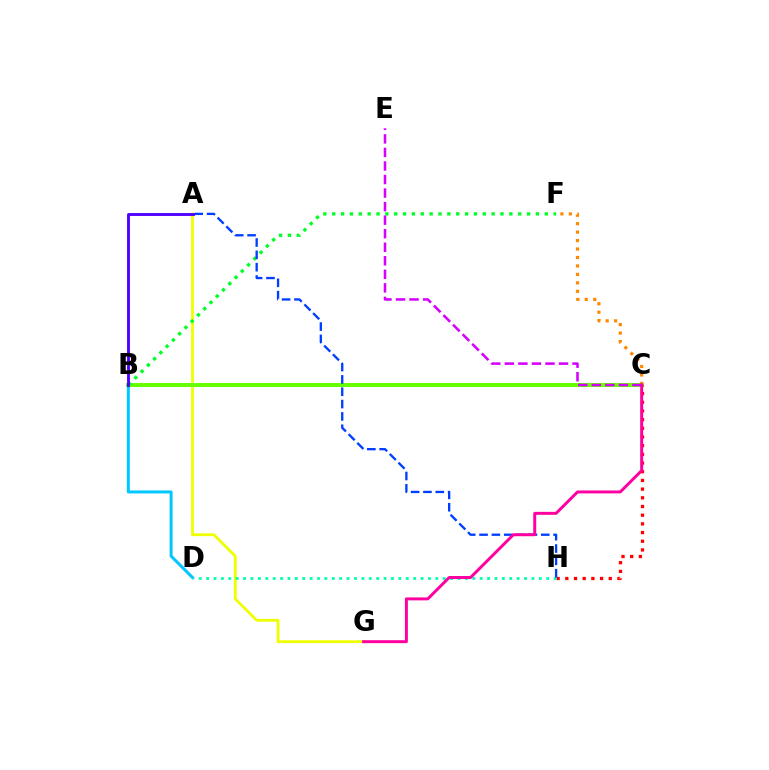{('A', 'G'): [{'color': '#eeff00', 'line_style': 'solid', 'thickness': 2.02}], ('B', 'C'): [{'color': '#66ff00', 'line_style': 'solid', 'thickness': 2.87}], ('C', 'H'): [{'color': '#ff0000', 'line_style': 'dotted', 'thickness': 2.36}], ('D', 'H'): [{'color': '#00ffaf', 'line_style': 'dotted', 'thickness': 2.01}], ('B', 'F'): [{'color': '#00ff27', 'line_style': 'dotted', 'thickness': 2.41}], ('B', 'D'): [{'color': '#00c7ff', 'line_style': 'solid', 'thickness': 2.16}], ('A', 'H'): [{'color': '#003fff', 'line_style': 'dashed', 'thickness': 1.68}], ('C', 'F'): [{'color': '#ff8800', 'line_style': 'dotted', 'thickness': 2.3}], ('A', 'B'): [{'color': '#4f00ff', 'line_style': 'solid', 'thickness': 2.08}], ('C', 'G'): [{'color': '#ff00a0', 'line_style': 'solid', 'thickness': 2.13}], ('C', 'E'): [{'color': '#d600ff', 'line_style': 'dashed', 'thickness': 1.84}]}